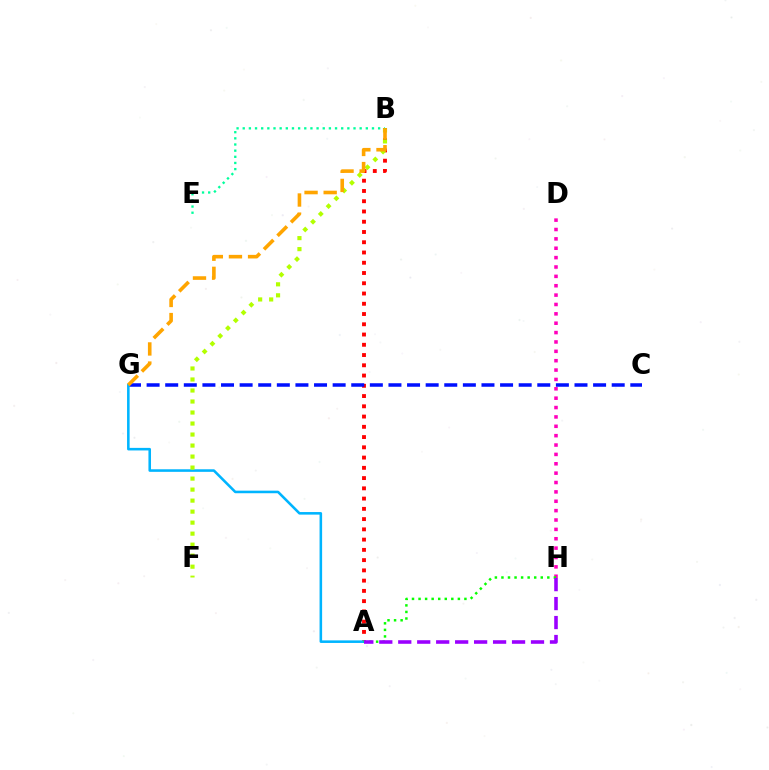{('D', 'H'): [{'color': '#ff00bd', 'line_style': 'dotted', 'thickness': 2.55}], ('A', 'B'): [{'color': '#ff0000', 'line_style': 'dotted', 'thickness': 2.79}], ('C', 'G'): [{'color': '#0010ff', 'line_style': 'dashed', 'thickness': 2.53}], ('A', 'G'): [{'color': '#00b5ff', 'line_style': 'solid', 'thickness': 1.85}], ('B', 'E'): [{'color': '#00ff9d', 'line_style': 'dotted', 'thickness': 1.67}], ('B', 'F'): [{'color': '#b3ff00', 'line_style': 'dotted', 'thickness': 2.99}], ('B', 'G'): [{'color': '#ffa500', 'line_style': 'dashed', 'thickness': 2.6}], ('A', 'H'): [{'color': '#08ff00', 'line_style': 'dotted', 'thickness': 1.78}, {'color': '#9b00ff', 'line_style': 'dashed', 'thickness': 2.58}]}